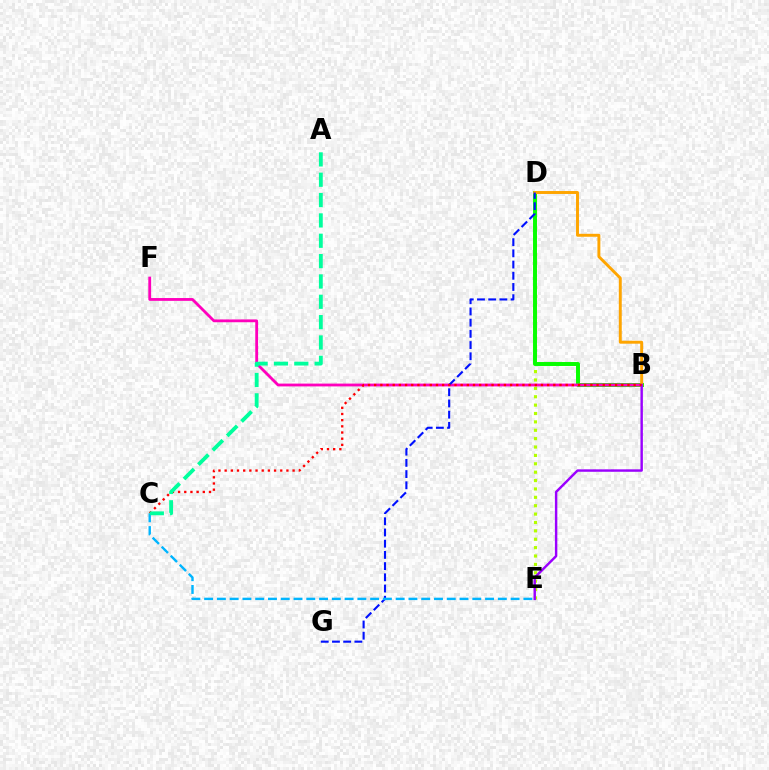{('D', 'E'): [{'color': '#b3ff00', 'line_style': 'dotted', 'thickness': 2.28}], ('B', 'D'): [{'color': '#08ff00', 'line_style': 'solid', 'thickness': 2.85}, {'color': '#ffa500', 'line_style': 'solid', 'thickness': 2.11}], ('B', 'F'): [{'color': '#ff00bd', 'line_style': 'solid', 'thickness': 2.02}], ('D', 'G'): [{'color': '#0010ff', 'line_style': 'dashed', 'thickness': 1.52}], ('B', 'E'): [{'color': '#9b00ff', 'line_style': 'solid', 'thickness': 1.75}], ('B', 'C'): [{'color': '#ff0000', 'line_style': 'dotted', 'thickness': 1.68}], ('C', 'E'): [{'color': '#00b5ff', 'line_style': 'dashed', 'thickness': 1.73}], ('A', 'C'): [{'color': '#00ff9d', 'line_style': 'dashed', 'thickness': 2.76}]}